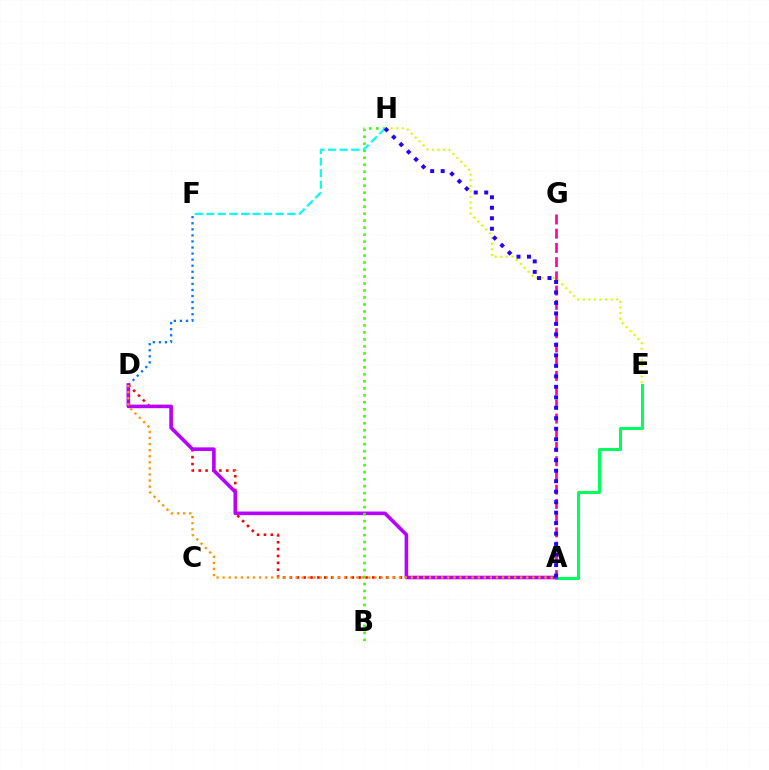{('A', 'G'): [{'color': '#ff00ac', 'line_style': 'dashed', 'thickness': 1.93}], ('A', 'D'): [{'color': '#ff0000', 'line_style': 'dotted', 'thickness': 1.87}, {'color': '#b900ff', 'line_style': 'solid', 'thickness': 2.6}, {'color': '#ff9400', 'line_style': 'dotted', 'thickness': 1.65}], ('A', 'E'): [{'color': '#00ff5c', 'line_style': 'solid', 'thickness': 2.18}], ('D', 'F'): [{'color': '#0074ff', 'line_style': 'dotted', 'thickness': 1.65}], ('B', 'H'): [{'color': '#3dff00', 'line_style': 'dotted', 'thickness': 1.9}], ('E', 'H'): [{'color': '#d1ff00', 'line_style': 'dotted', 'thickness': 1.51}], ('F', 'H'): [{'color': '#00fff6', 'line_style': 'dashed', 'thickness': 1.57}], ('A', 'H'): [{'color': '#2500ff', 'line_style': 'dotted', 'thickness': 2.85}]}